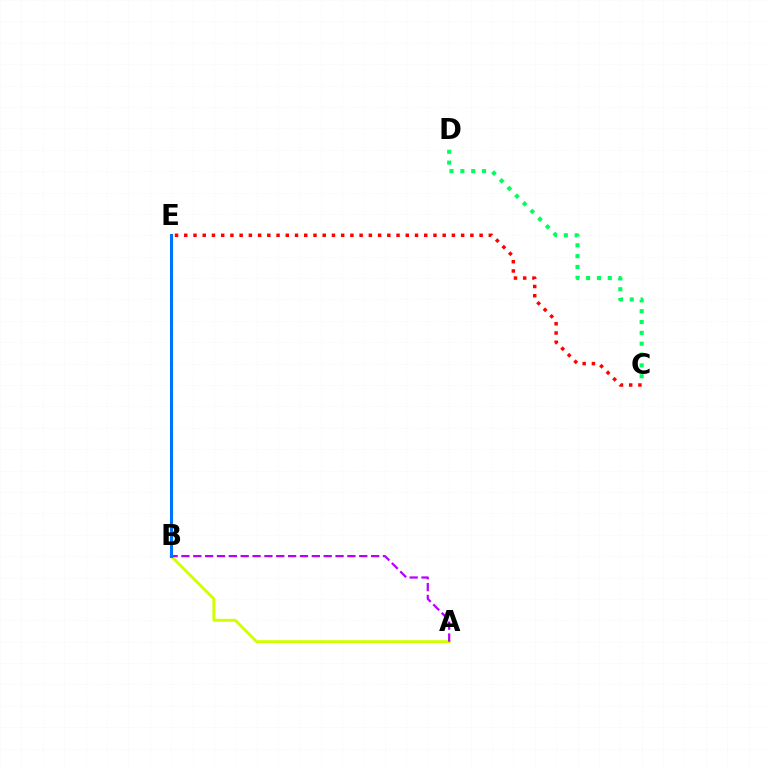{('A', 'B'): [{'color': '#d1ff00', 'line_style': 'solid', 'thickness': 2.12}, {'color': '#b900ff', 'line_style': 'dashed', 'thickness': 1.61}], ('C', 'D'): [{'color': '#00ff5c', 'line_style': 'dotted', 'thickness': 2.95}], ('C', 'E'): [{'color': '#ff0000', 'line_style': 'dotted', 'thickness': 2.51}], ('B', 'E'): [{'color': '#0074ff', 'line_style': 'solid', 'thickness': 2.19}]}